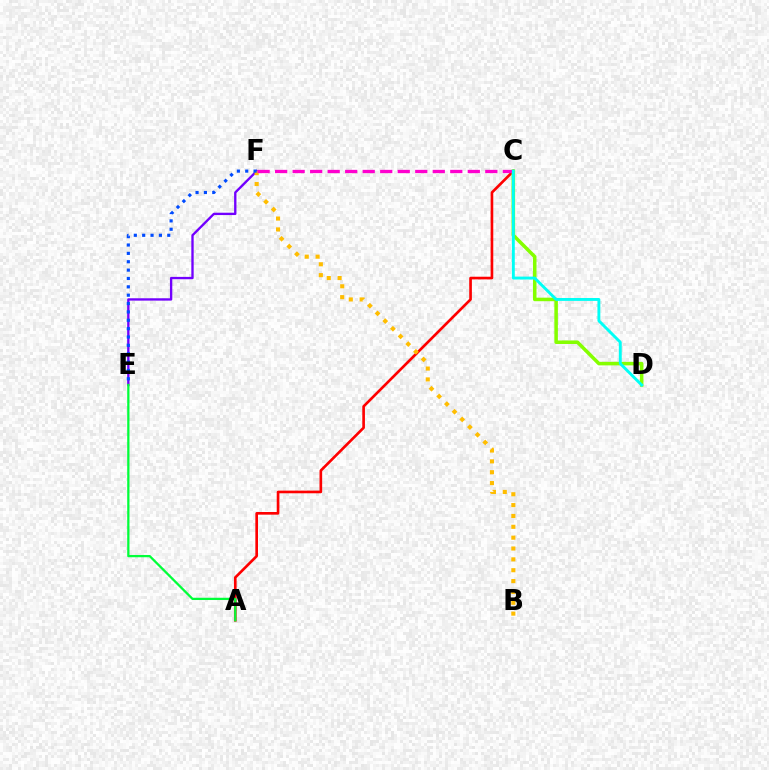{('A', 'C'): [{'color': '#ff0000', 'line_style': 'solid', 'thickness': 1.91}], ('E', 'F'): [{'color': '#7200ff', 'line_style': 'solid', 'thickness': 1.69}, {'color': '#004bff', 'line_style': 'dotted', 'thickness': 2.27}], ('C', 'D'): [{'color': '#84ff00', 'line_style': 'solid', 'thickness': 2.54}, {'color': '#00fff6', 'line_style': 'solid', 'thickness': 2.09}], ('B', 'F'): [{'color': '#ffbd00', 'line_style': 'dotted', 'thickness': 2.95}], ('A', 'E'): [{'color': '#00ff39', 'line_style': 'solid', 'thickness': 1.63}], ('C', 'F'): [{'color': '#ff00cf', 'line_style': 'dashed', 'thickness': 2.38}]}